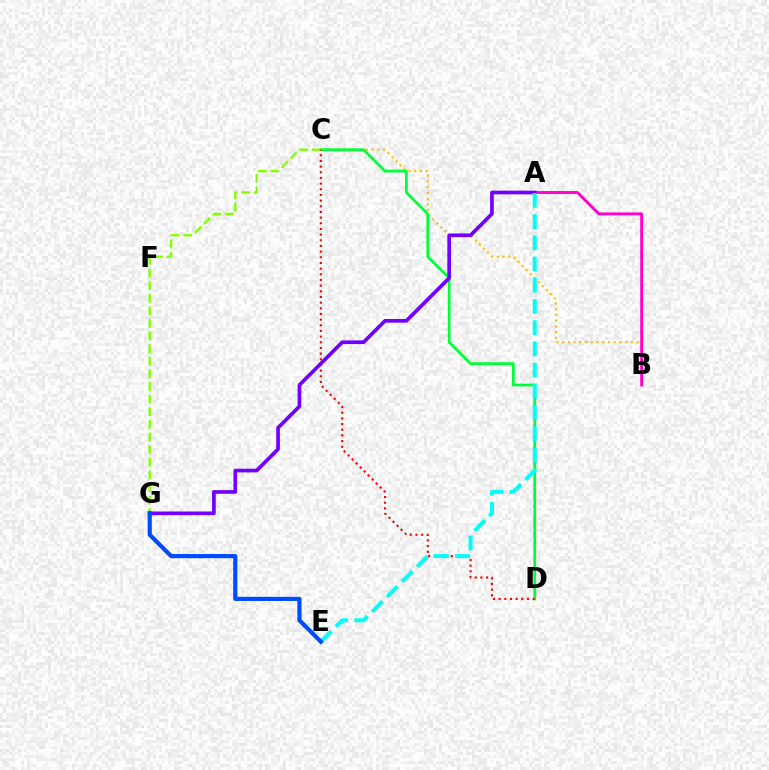{('B', 'C'): [{'color': '#ffbd00', 'line_style': 'dotted', 'thickness': 1.55}], ('C', 'D'): [{'color': '#00ff39', 'line_style': 'solid', 'thickness': 1.98}, {'color': '#ff0000', 'line_style': 'dotted', 'thickness': 1.54}], ('C', 'G'): [{'color': '#84ff00', 'line_style': 'dashed', 'thickness': 1.71}], ('A', 'B'): [{'color': '#ff00cf', 'line_style': 'solid', 'thickness': 2.08}], ('A', 'G'): [{'color': '#7200ff', 'line_style': 'solid', 'thickness': 2.66}], ('A', 'E'): [{'color': '#00fff6', 'line_style': 'dashed', 'thickness': 2.88}], ('E', 'G'): [{'color': '#004bff', 'line_style': 'solid', 'thickness': 2.99}]}